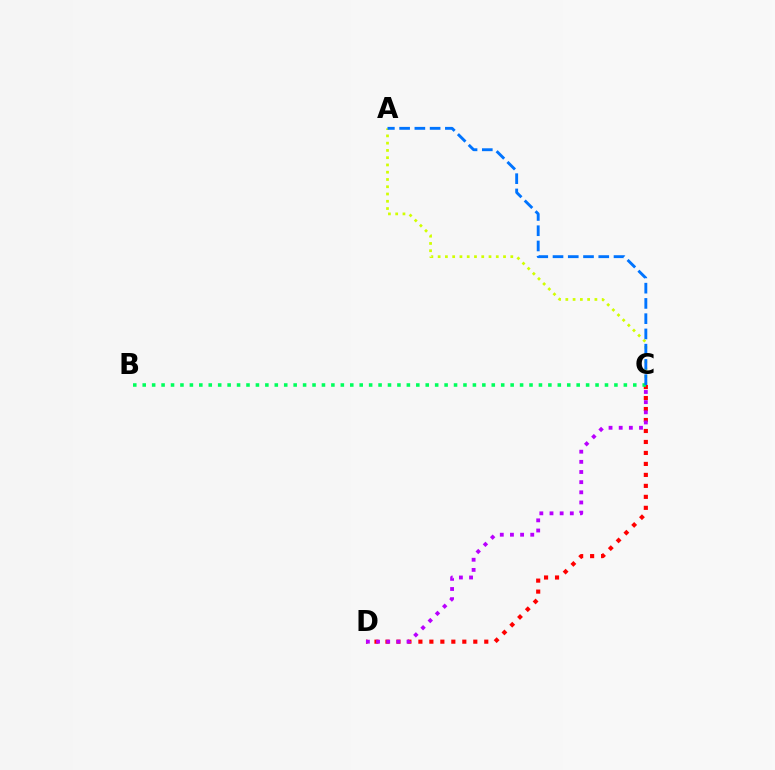{('A', 'C'): [{'color': '#d1ff00', 'line_style': 'dotted', 'thickness': 1.97}, {'color': '#0074ff', 'line_style': 'dashed', 'thickness': 2.07}], ('C', 'D'): [{'color': '#ff0000', 'line_style': 'dotted', 'thickness': 2.98}, {'color': '#b900ff', 'line_style': 'dotted', 'thickness': 2.76}], ('B', 'C'): [{'color': '#00ff5c', 'line_style': 'dotted', 'thickness': 2.56}]}